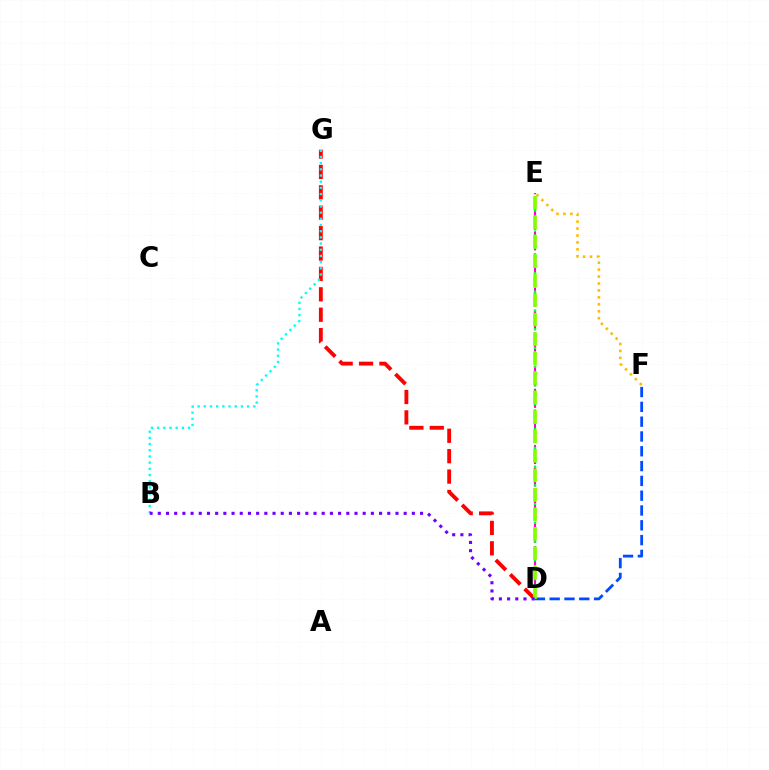{('D', 'E'): [{'color': '#ff00cf', 'line_style': 'dashed', 'thickness': 1.53}, {'color': '#00ff39', 'line_style': 'dotted', 'thickness': 1.7}, {'color': '#84ff00', 'line_style': 'dashed', 'thickness': 2.65}], ('D', 'G'): [{'color': '#ff0000', 'line_style': 'dashed', 'thickness': 2.77}], ('D', 'F'): [{'color': '#004bff', 'line_style': 'dashed', 'thickness': 2.01}], ('B', 'G'): [{'color': '#00fff6', 'line_style': 'dotted', 'thickness': 1.68}], ('E', 'F'): [{'color': '#ffbd00', 'line_style': 'dotted', 'thickness': 1.88}], ('B', 'D'): [{'color': '#7200ff', 'line_style': 'dotted', 'thickness': 2.23}]}